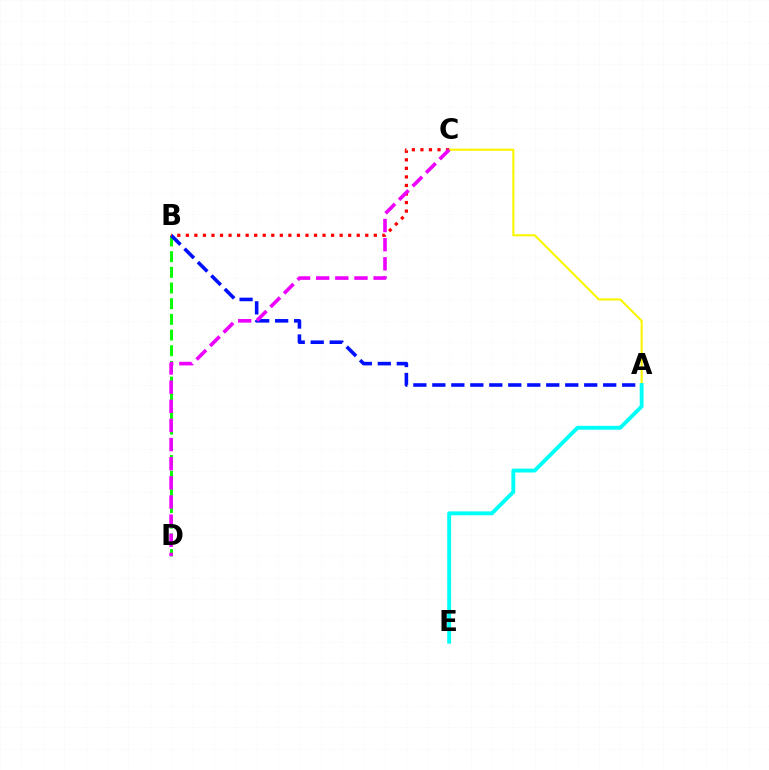{('B', 'D'): [{'color': '#08ff00', 'line_style': 'dashed', 'thickness': 2.13}], ('A', 'B'): [{'color': '#0010ff', 'line_style': 'dashed', 'thickness': 2.58}], ('A', 'C'): [{'color': '#fcf500', 'line_style': 'solid', 'thickness': 1.52}], ('B', 'C'): [{'color': '#ff0000', 'line_style': 'dotted', 'thickness': 2.32}], ('A', 'E'): [{'color': '#00fff6', 'line_style': 'solid', 'thickness': 2.8}], ('C', 'D'): [{'color': '#ee00ff', 'line_style': 'dashed', 'thickness': 2.6}]}